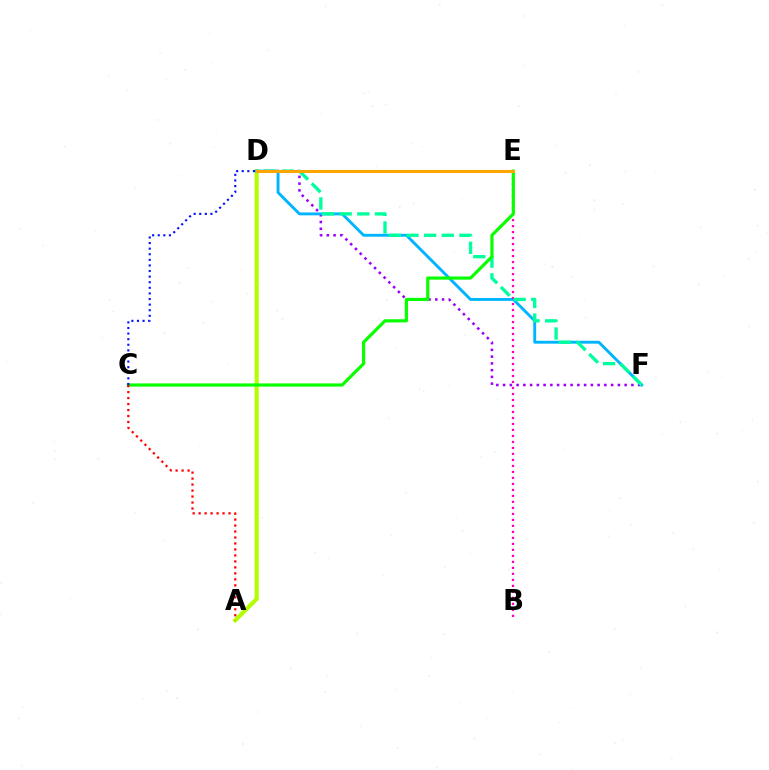{('D', 'F'): [{'color': '#9b00ff', 'line_style': 'dotted', 'thickness': 1.83}, {'color': '#00b5ff', 'line_style': 'solid', 'thickness': 2.08}, {'color': '#00ff9d', 'line_style': 'dashed', 'thickness': 2.4}], ('A', 'D'): [{'color': '#b3ff00', 'line_style': 'solid', 'thickness': 2.97}], ('B', 'E'): [{'color': '#ff00bd', 'line_style': 'dotted', 'thickness': 1.63}], ('C', 'E'): [{'color': '#08ff00', 'line_style': 'solid', 'thickness': 2.29}], ('D', 'E'): [{'color': '#ffa500', 'line_style': 'solid', 'thickness': 2.18}], ('A', 'C'): [{'color': '#ff0000', 'line_style': 'dotted', 'thickness': 1.62}], ('C', 'D'): [{'color': '#0010ff', 'line_style': 'dotted', 'thickness': 1.52}]}